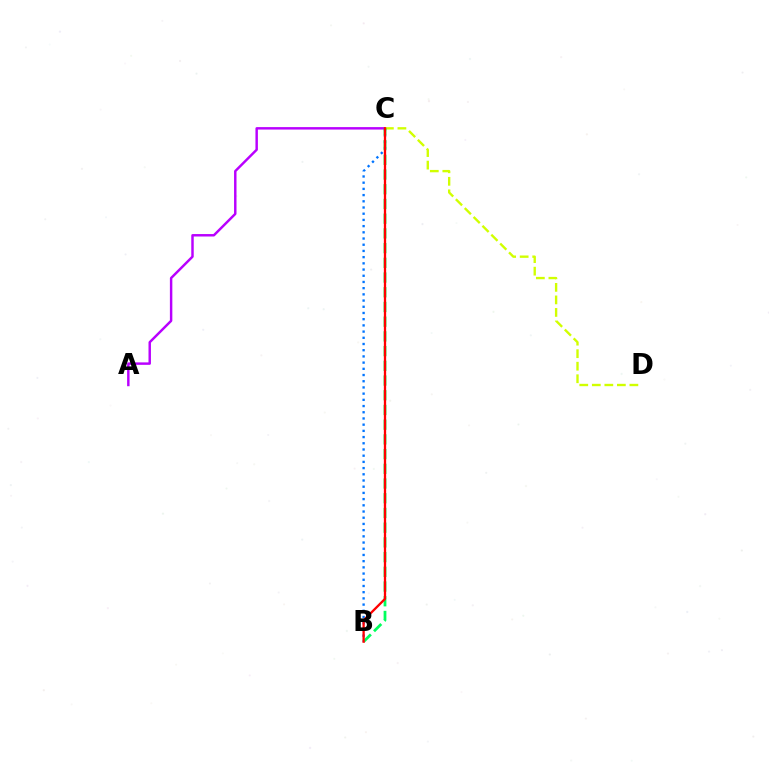{('A', 'C'): [{'color': '#b900ff', 'line_style': 'solid', 'thickness': 1.77}], ('C', 'D'): [{'color': '#d1ff00', 'line_style': 'dashed', 'thickness': 1.7}], ('B', 'C'): [{'color': '#0074ff', 'line_style': 'dotted', 'thickness': 1.69}, {'color': '#00ff5c', 'line_style': 'dashed', 'thickness': 2.0}, {'color': '#ff0000', 'line_style': 'solid', 'thickness': 1.66}]}